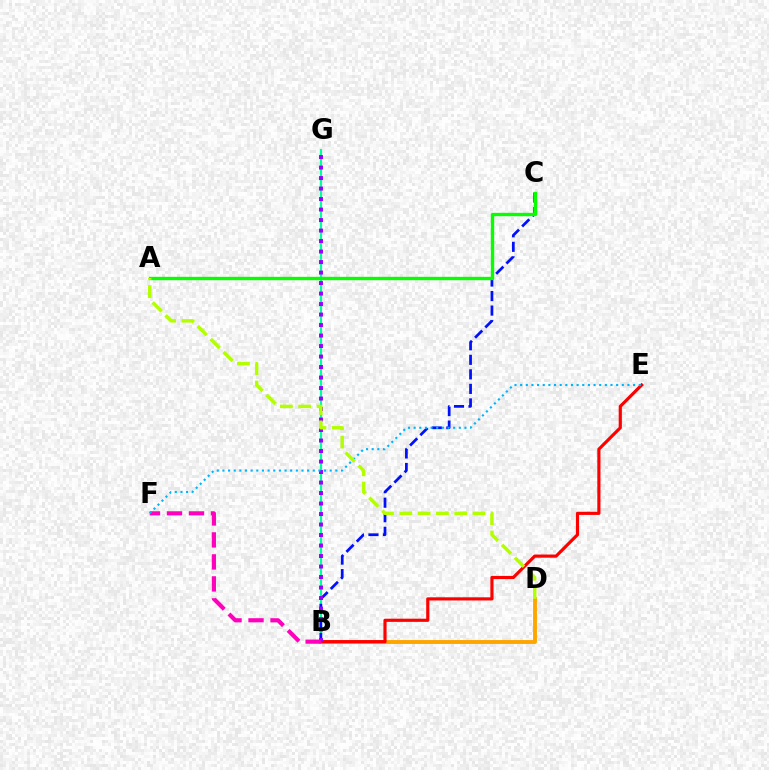{('B', 'D'): [{'color': '#ffa500', 'line_style': 'solid', 'thickness': 2.79}], ('B', 'G'): [{'color': '#00ff9d', 'line_style': 'solid', 'thickness': 1.57}, {'color': '#9b00ff', 'line_style': 'dotted', 'thickness': 2.85}], ('B', 'E'): [{'color': '#ff0000', 'line_style': 'solid', 'thickness': 2.28}], ('B', 'C'): [{'color': '#0010ff', 'line_style': 'dashed', 'thickness': 1.97}], ('B', 'F'): [{'color': '#ff00bd', 'line_style': 'dashed', 'thickness': 2.99}], ('A', 'C'): [{'color': '#08ff00', 'line_style': 'solid', 'thickness': 2.42}], ('E', 'F'): [{'color': '#00b5ff', 'line_style': 'dotted', 'thickness': 1.53}], ('A', 'D'): [{'color': '#b3ff00', 'line_style': 'dashed', 'thickness': 2.49}]}